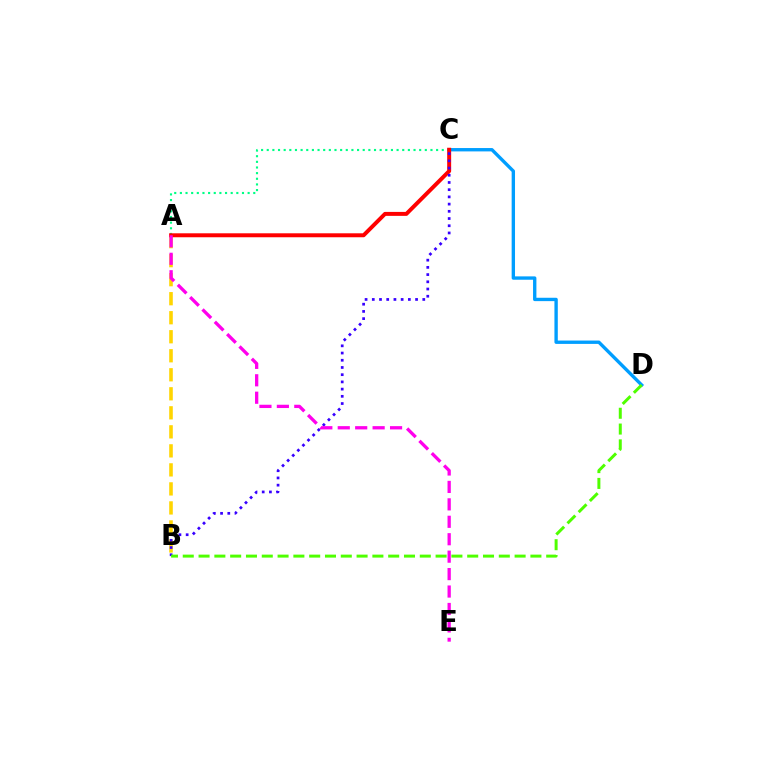{('C', 'D'): [{'color': '#009eff', 'line_style': 'solid', 'thickness': 2.42}], ('A', 'B'): [{'color': '#ffd500', 'line_style': 'dashed', 'thickness': 2.58}], ('A', 'C'): [{'color': '#00ff86', 'line_style': 'dotted', 'thickness': 1.53}, {'color': '#ff0000', 'line_style': 'solid', 'thickness': 2.85}], ('B', 'C'): [{'color': '#3700ff', 'line_style': 'dotted', 'thickness': 1.96}], ('B', 'D'): [{'color': '#4fff00', 'line_style': 'dashed', 'thickness': 2.15}], ('A', 'E'): [{'color': '#ff00ed', 'line_style': 'dashed', 'thickness': 2.37}]}